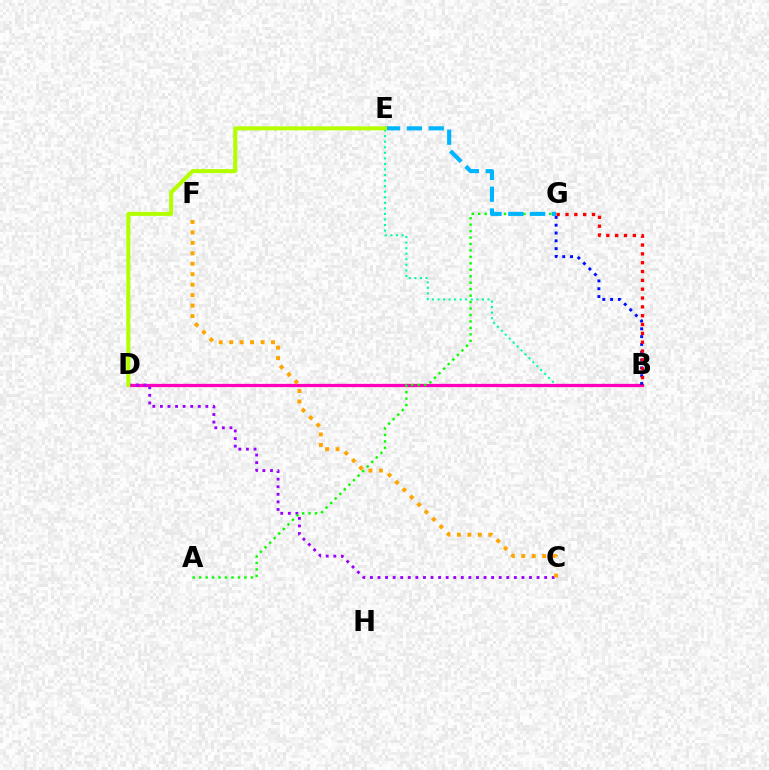{('B', 'E'): [{'color': '#00ff9d', 'line_style': 'dotted', 'thickness': 1.51}], ('B', 'D'): [{'color': '#ff00bd', 'line_style': 'solid', 'thickness': 2.35}], ('C', 'D'): [{'color': '#9b00ff', 'line_style': 'dotted', 'thickness': 2.06}], ('B', 'G'): [{'color': '#0010ff', 'line_style': 'dotted', 'thickness': 2.12}, {'color': '#ff0000', 'line_style': 'dotted', 'thickness': 2.4}], ('A', 'G'): [{'color': '#08ff00', 'line_style': 'dotted', 'thickness': 1.75}], ('E', 'G'): [{'color': '#00b5ff', 'line_style': 'dashed', 'thickness': 2.96}], ('C', 'F'): [{'color': '#ffa500', 'line_style': 'dotted', 'thickness': 2.84}], ('D', 'E'): [{'color': '#b3ff00', 'line_style': 'solid', 'thickness': 2.91}]}